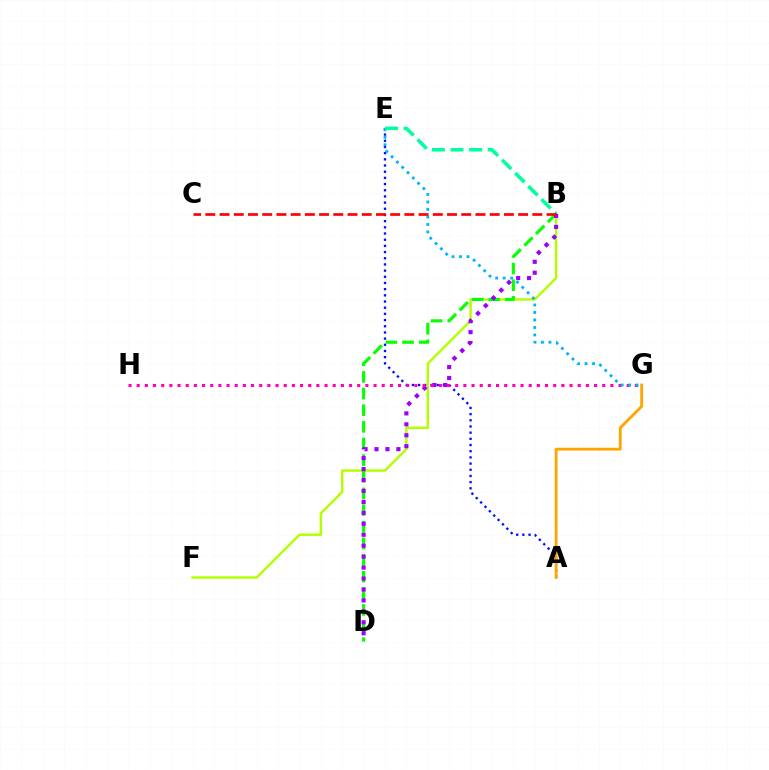{('A', 'E'): [{'color': '#0010ff', 'line_style': 'dotted', 'thickness': 1.68}], ('B', 'F'): [{'color': '#b3ff00', 'line_style': 'solid', 'thickness': 1.75}], ('B', 'D'): [{'color': '#08ff00', 'line_style': 'dashed', 'thickness': 2.26}, {'color': '#9b00ff', 'line_style': 'dotted', 'thickness': 2.97}], ('G', 'H'): [{'color': '#ff00bd', 'line_style': 'dotted', 'thickness': 2.22}], ('E', 'G'): [{'color': '#00b5ff', 'line_style': 'dotted', 'thickness': 2.04}], ('B', 'E'): [{'color': '#00ff9d', 'line_style': 'dashed', 'thickness': 2.53}], ('B', 'C'): [{'color': '#ff0000', 'line_style': 'dashed', 'thickness': 1.93}], ('A', 'G'): [{'color': '#ffa500', 'line_style': 'solid', 'thickness': 2.04}]}